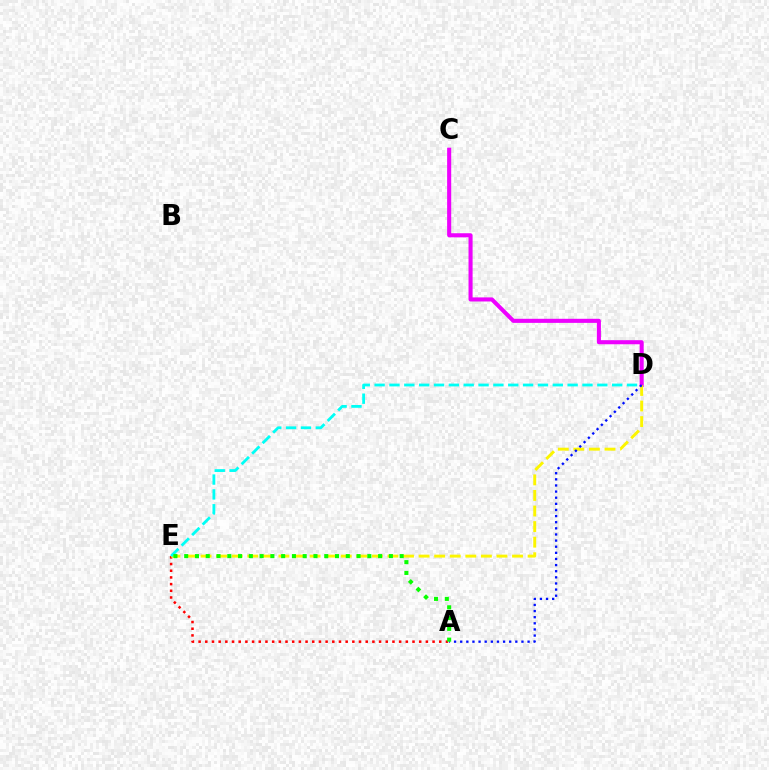{('C', 'D'): [{'color': '#ee00ff', 'line_style': 'solid', 'thickness': 2.93}], ('A', 'E'): [{'color': '#ff0000', 'line_style': 'dotted', 'thickness': 1.82}, {'color': '#08ff00', 'line_style': 'dotted', 'thickness': 2.93}], ('D', 'E'): [{'color': '#fcf500', 'line_style': 'dashed', 'thickness': 2.12}, {'color': '#00fff6', 'line_style': 'dashed', 'thickness': 2.02}], ('A', 'D'): [{'color': '#0010ff', 'line_style': 'dotted', 'thickness': 1.66}]}